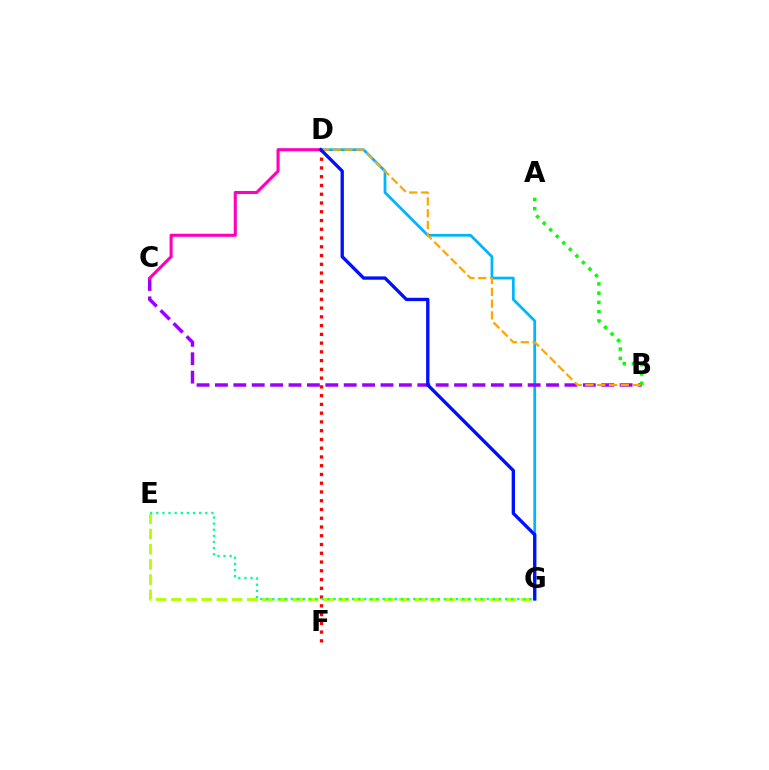{('D', 'F'): [{'color': '#ff0000', 'line_style': 'dotted', 'thickness': 2.38}], ('D', 'G'): [{'color': '#00b5ff', 'line_style': 'solid', 'thickness': 1.99}, {'color': '#0010ff', 'line_style': 'solid', 'thickness': 2.4}], ('E', 'G'): [{'color': '#b3ff00', 'line_style': 'dashed', 'thickness': 2.07}, {'color': '#00ff9d', 'line_style': 'dotted', 'thickness': 1.66}], ('B', 'C'): [{'color': '#9b00ff', 'line_style': 'dashed', 'thickness': 2.5}], ('C', 'D'): [{'color': '#ff00bd', 'line_style': 'solid', 'thickness': 2.22}], ('A', 'B'): [{'color': '#08ff00', 'line_style': 'dotted', 'thickness': 2.51}], ('B', 'D'): [{'color': '#ffa500', 'line_style': 'dashed', 'thickness': 1.6}]}